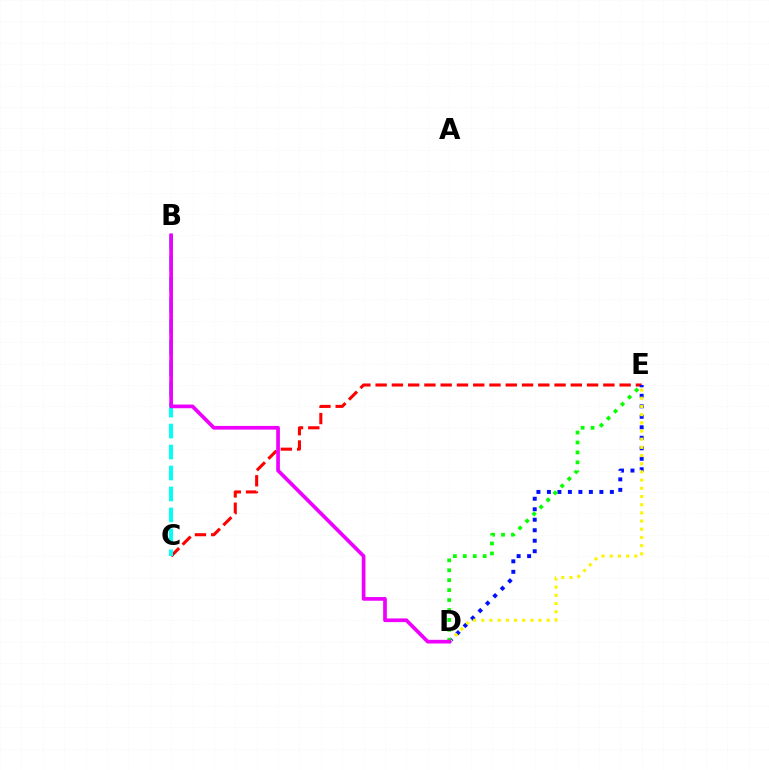{('C', 'E'): [{'color': '#ff0000', 'line_style': 'dashed', 'thickness': 2.21}], ('D', 'E'): [{'color': '#0010ff', 'line_style': 'dotted', 'thickness': 2.85}, {'color': '#fcf500', 'line_style': 'dotted', 'thickness': 2.22}, {'color': '#08ff00', 'line_style': 'dotted', 'thickness': 2.7}], ('B', 'C'): [{'color': '#00fff6', 'line_style': 'dashed', 'thickness': 2.85}], ('B', 'D'): [{'color': '#ee00ff', 'line_style': 'solid', 'thickness': 2.66}]}